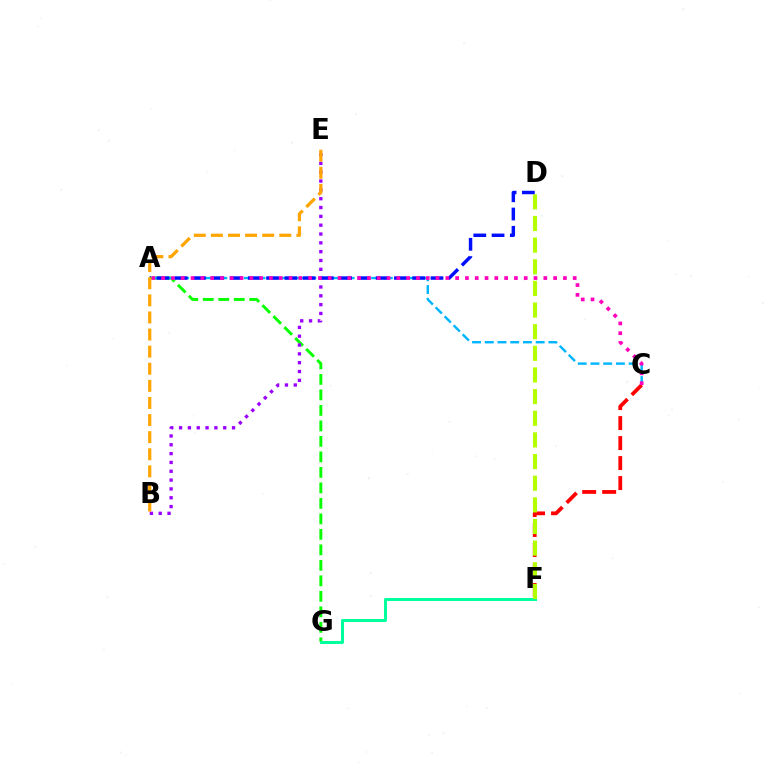{('C', 'F'): [{'color': '#ff0000', 'line_style': 'dashed', 'thickness': 2.72}], ('A', 'G'): [{'color': '#08ff00', 'line_style': 'dashed', 'thickness': 2.11}], ('F', 'G'): [{'color': '#00ff9d', 'line_style': 'solid', 'thickness': 2.16}], ('D', 'F'): [{'color': '#b3ff00', 'line_style': 'dashed', 'thickness': 2.94}], ('A', 'C'): [{'color': '#00b5ff', 'line_style': 'dashed', 'thickness': 1.73}, {'color': '#ff00bd', 'line_style': 'dotted', 'thickness': 2.66}], ('B', 'E'): [{'color': '#9b00ff', 'line_style': 'dotted', 'thickness': 2.4}, {'color': '#ffa500', 'line_style': 'dashed', 'thickness': 2.32}], ('A', 'D'): [{'color': '#0010ff', 'line_style': 'dashed', 'thickness': 2.48}]}